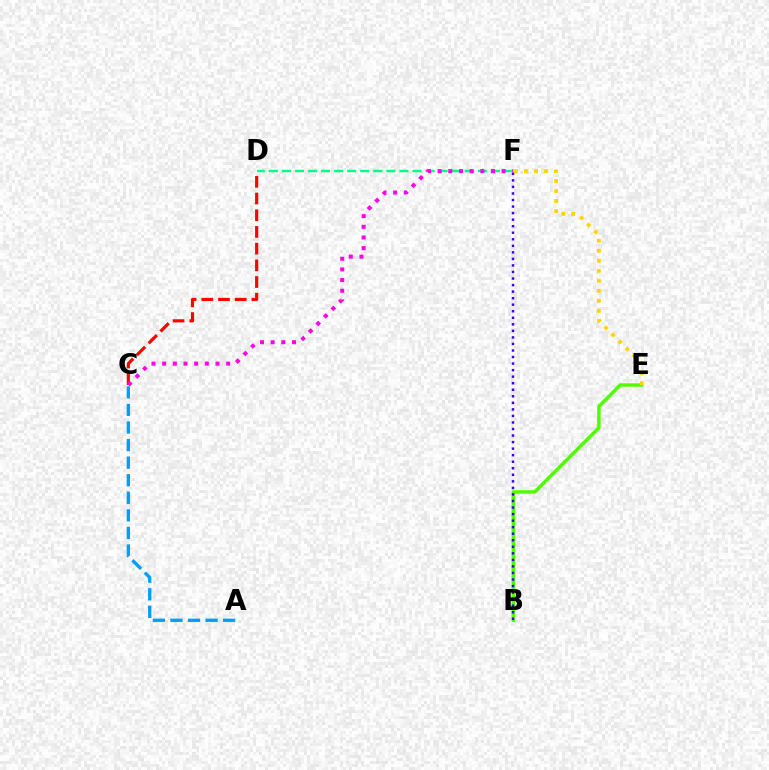{('B', 'E'): [{'color': '#4fff00', 'line_style': 'solid', 'thickness': 2.5}], ('E', 'F'): [{'color': '#ffd500', 'line_style': 'dotted', 'thickness': 2.72}], ('A', 'C'): [{'color': '#009eff', 'line_style': 'dashed', 'thickness': 2.39}], ('C', 'D'): [{'color': '#ff0000', 'line_style': 'dashed', 'thickness': 2.27}], ('D', 'F'): [{'color': '#00ff86', 'line_style': 'dashed', 'thickness': 1.77}], ('B', 'F'): [{'color': '#3700ff', 'line_style': 'dotted', 'thickness': 1.78}], ('C', 'F'): [{'color': '#ff00ed', 'line_style': 'dotted', 'thickness': 2.9}]}